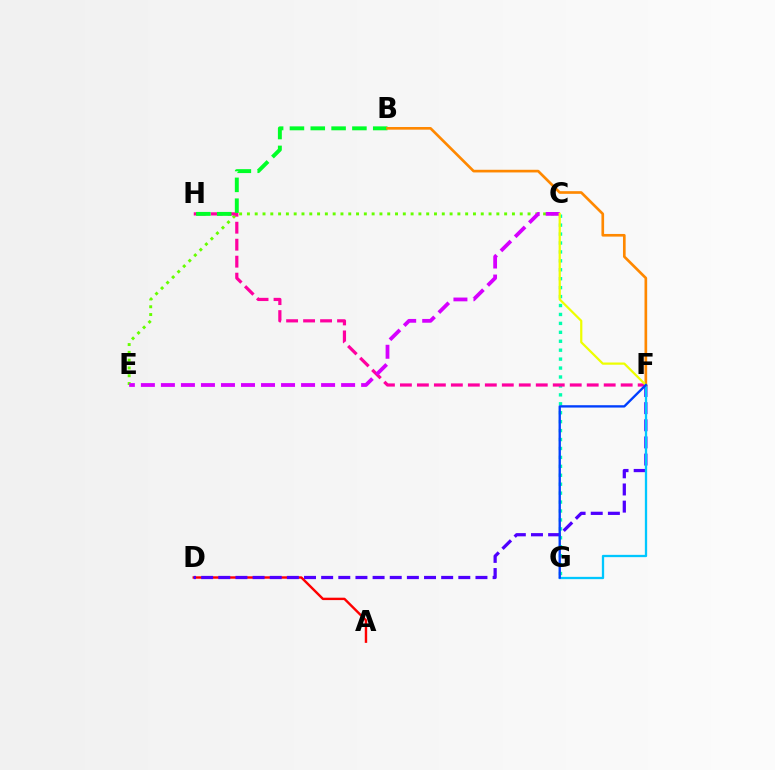{('C', 'E'): [{'color': '#66ff00', 'line_style': 'dotted', 'thickness': 2.12}, {'color': '#d600ff', 'line_style': 'dashed', 'thickness': 2.72}], ('C', 'G'): [{'color': '#00ffaf', 'line_style': 'dotted', 'thickness': 2.43}], ('A', 'D'): [{'color': '#ff0000', 'line_style': 'solid', 'thickness': 1.73}], ('D', 'F'): [{'color': '#4f00ff', 'line_style': 'dashed', 'thickness': 2.33}], ('F', 'H'): [{'color': '#ff00a0', 'line_style': 'dashed', 'thickness': 2.31}], ('B', 'H'): [{'color': '#00ff27', 'line_style': 'dashed', 'thickness': 2.83}], ('F', 'G'): [{'color': '#00c7ff', 'line_style': 'solid', 'thickness': 1.65}, {'color': '#003fff', 'line_style': 'solid', 'thickness': 1.69}], ('B', 'F'): [{'color': '#ff8800', 'line_style': 'solid', 'thickness': 1.91}], ('C', 'F'): [{'color': '#eeff00', 'line_style': 'solid', 'thickness': 1.61}]}